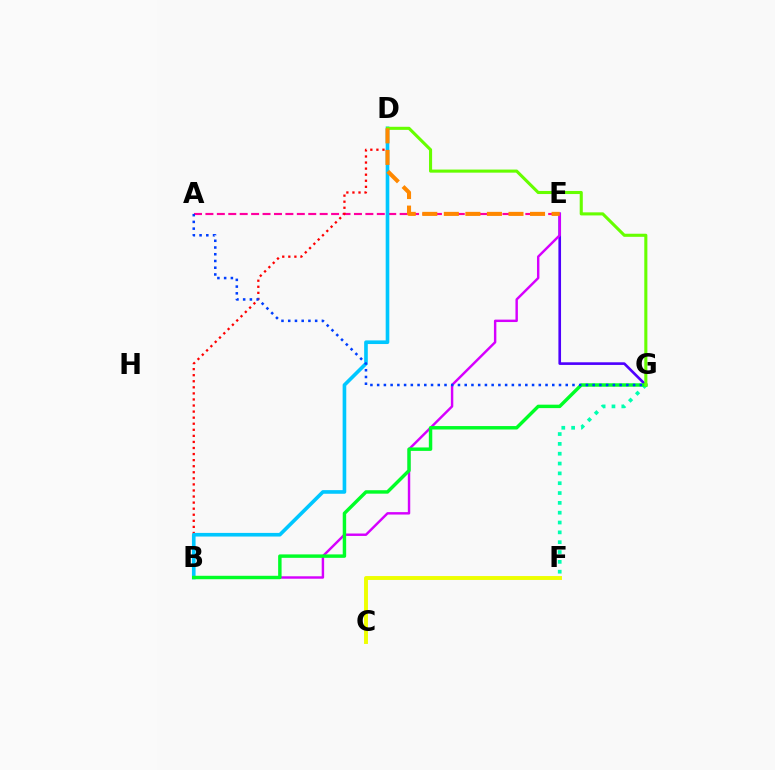{('E', 'G'): [{'color': '#4f00ff', 'line_style': 'solid', 'thickness': 1.9}], ('A', 'E'): [{'color': '#ff00a0', 'line_style': 'dashed', 'thickness': 1.55}], ('B', 'D'): [{'color': '#ff0000', 'line_style': 'dotted', 'thickness': 1.65}, {'color': '#00c7ff', 'line_style': 'solid', 'thickness': 2.61}], ('C', 'F'): [{'color': '#eeff00', 'line_style': 'solid', 'thickness': 2.81}], ('B', 'E'): [{'color': '#d600ff', 'line_style': 'solid', 'thickness': 1.75}], ('F', 'G'): [{'color': '#00ffaf', 'line_style': 'dotted', 'thickness': 2.67}], ('B', 'G'): [{'color': '#00ff27', 'line_style': 'solid', 'thickness': 2.47}], ('D', 'G'): [{'color': '#66ff00', 'line_style': 'solid', 'thickness': 2.22}], ('D', 'E'): [{'color': '#ff8800', 'line_style': 'dashed', 'thickness': 2.93}], ('A', 'G'): [{'color': '#003fff', 'line_style': 'dotted', 'thickness': 1.83}]}